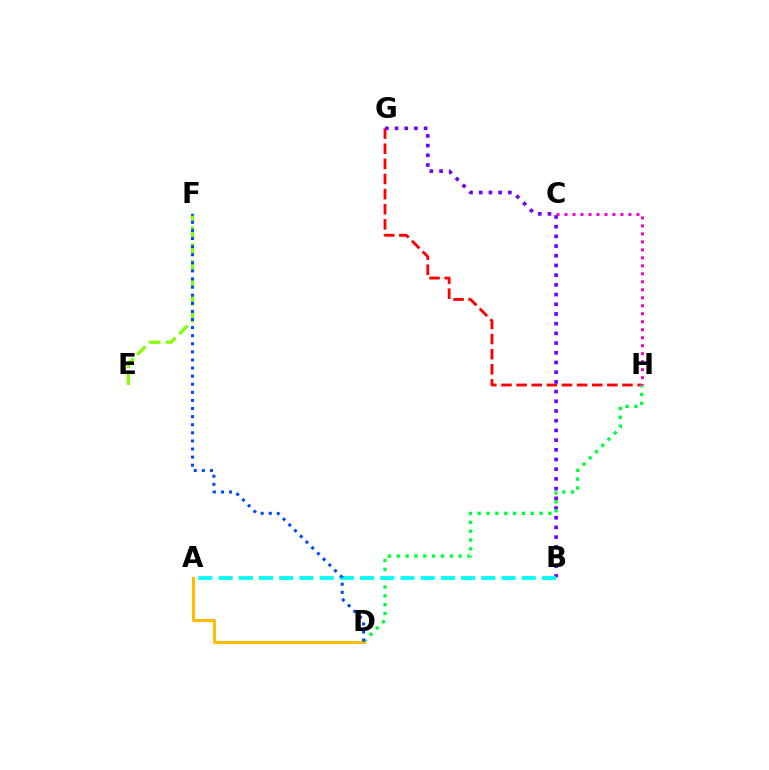{('E', 'F'): [{'color': '#84ff00', 'line_style': 'dashed', 'thickness': 2.3}], ('G', 'H'): [{'color': '#ff0000', 'line_style': 'dashed', 'thickness': 2.05}], ('B', 'G'): [{'color': '#7200ff', 'line_style': 'dotted', 'thickness': 2.64}], ('D', 'H'): [{'color': '#00ff39', 'line_style': 'dotted', 'thickness': 2.4}], ('C', 'H'): [{'color': '#ff00cf', 'line_style': 'dotted', 'thickness': 2.17}], ('A', 'B'): [{'color': '#00fff6', 'line_style': 'dashed', 'thickness': 2.75}], ('A', 'D'): [{'color': '#ffbd00', 'line_style': 'solid', 'thickness': 2.18}], ('D', 'F'): [{'color': '#004bff', 'line_style': 'dotted', 'thickness': 2.2}]}